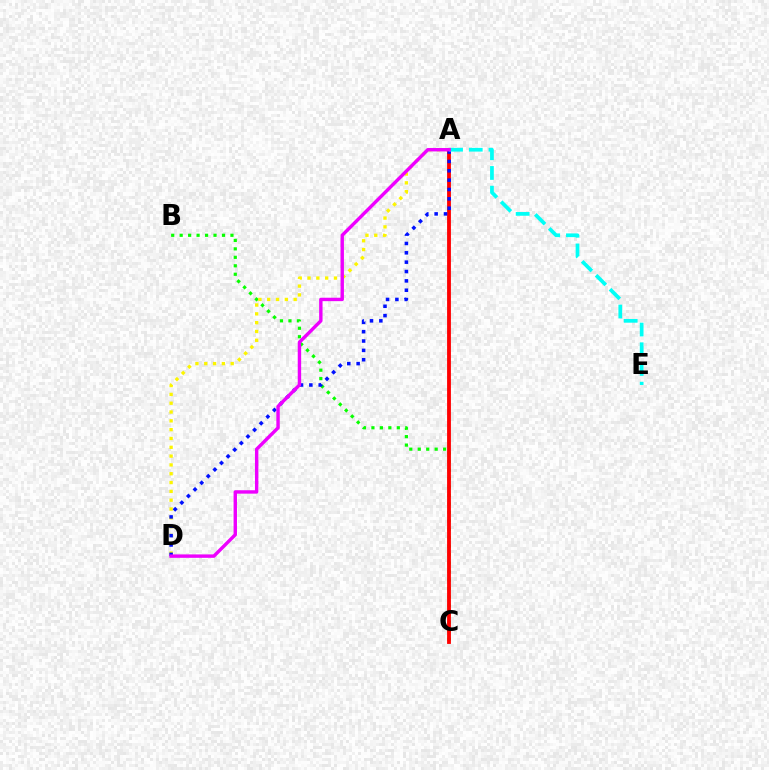{('B', 'C'): [{'color': '#08ff00', 'line_style': 'dotted', 'thickness': 2.3}], ('A', 'D'): [{'color': '#fcf500', 'line_style': 'dotted', 'thickness': 2.4}, {'color': '#0010ff', 'line_style': 'dotted', 'thickness': 2.54}, {'color': '#ee00ff', 'line_style': 'solid', 'thickness': 2.45}], ('A', 'C'): [{'color': '#ff0000', 'line_style': 'solid', 'thickness': 2.76}], ('A', 'E'): [{'color': '#00fff6', 'line_style': 'dashed', 'thickness': 2.68}]}